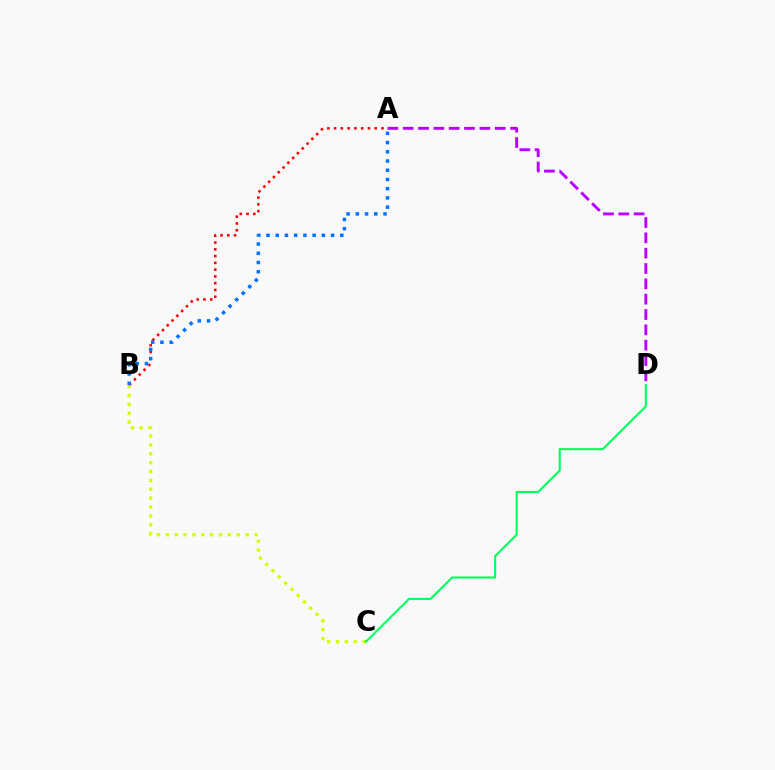{('B', 'C'): [{'color': '#d1ff00', 'line_style': 'dotted', 'thickness': 2.41}], ('A', 'D'): [{'color': '#b900ff', 'line_style': 'dashed', 'thickness': 2.08}], ('C', 'D'): [{'color': '#00ff5c', 'line_style': 'solid', 'thickness': 1.5}], ('A', 'B'): [{'color': '#ff0000', 'line_style': 'dotted', 'thickness': 1.84}, {'color': '#0074ff', 'line_style': 'dotted', 'thickness': 2.51}]}